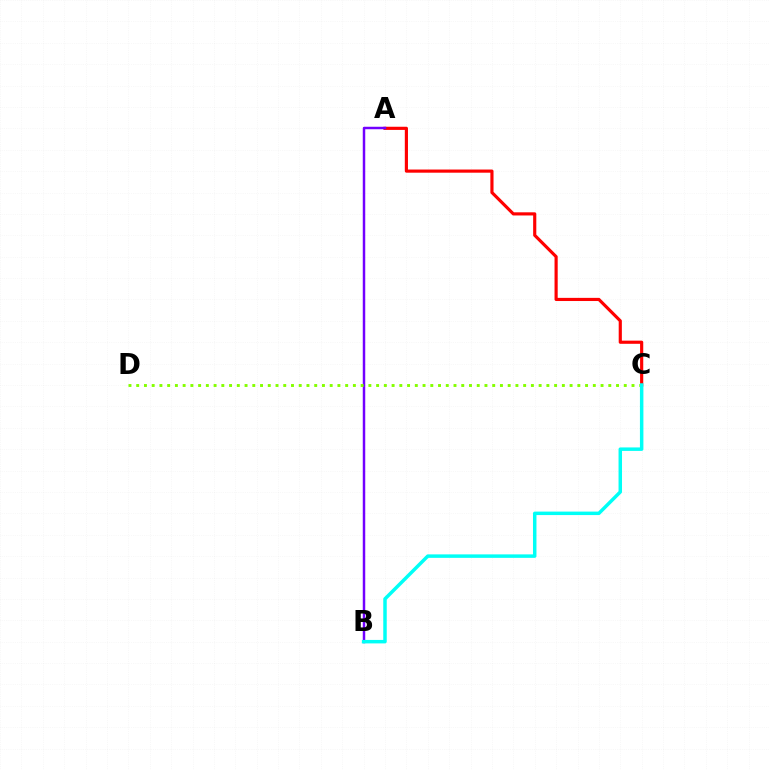{('A', 'C'): [{'color': '#ff0000', 'line_style': 'solid', 'thickness': 2.27}], ('A', 'B'): [{'color': '#7200ff', 'line_style': 'solid', 'thickness': 1.78}], ('C', 'D'): [{'color': '#84ff00', 'line_style': 'dotted', 'thickness': 2.1}], ('B', 'C'): [{'color': '#00fff6', 'line_style': 'solid', 'thickness': 2.5}]}